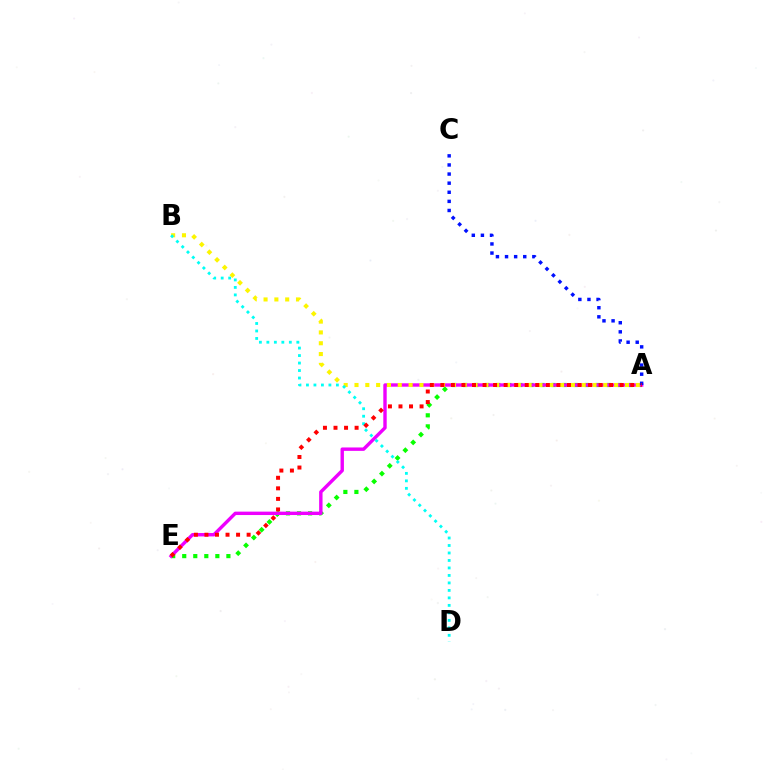{('A', 'E'): [{'color': '#08ff00', 'line_style': 'dotted', 'thickness': 3.0}, {'color': '#ee00ff', 'line_style': 'solid', 'thickness': 2.45}, {'color': '#ff0000', 'line_style': 'dotted', 'thickness': 2.87}], ('A', 'B'): [{'color': '#fcf500', 'line_style': 'dotted', 'thickness': 2.94}], ('A', 'C'): [{'color': '#0010ff', 'line_style': 'dotted', 'thickness': 2.47}], ('B', 'D'): [{'color': '#00fff6', 'line_style': 'dotted', 'thickness': 2.03}]}